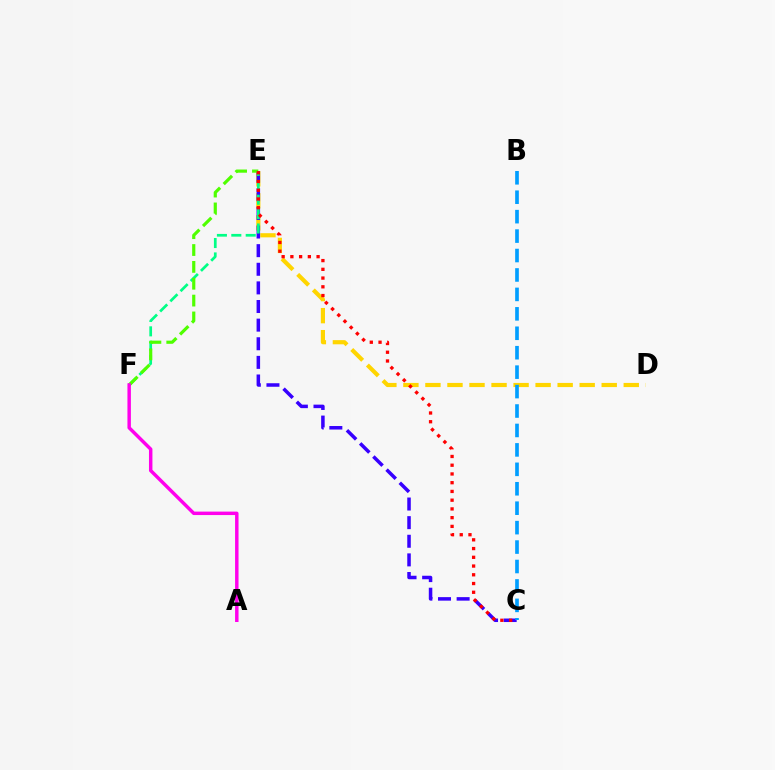{('D', 'E'): [{'color': '#ffd500', 'line_style': 'dashed', 'thickness': 2.99}], ('C', 'E'): [{'color': '#3700ff', 'line_style': 'dashed', 'thickness': 2.53}, {'color': '#ff0000', 'line_style': 'dotted', 'thickness': 2.37}], ('E', 'F'): [{'color': '#00ff86', 'line_style': 'dashed', 'thickness': 1.96}, {'color': '#4fff00', 'line_style': 'dashed', 'thickness': 2.29}], ('A', 'F'): [{'color': '#ff00ed', 'line_style': 'solid', 'thickness': 2.49}], ('B', 'C'): [{'color': '#009eff', 'line_style': 'dashed', 'thickness': 2.64}]}